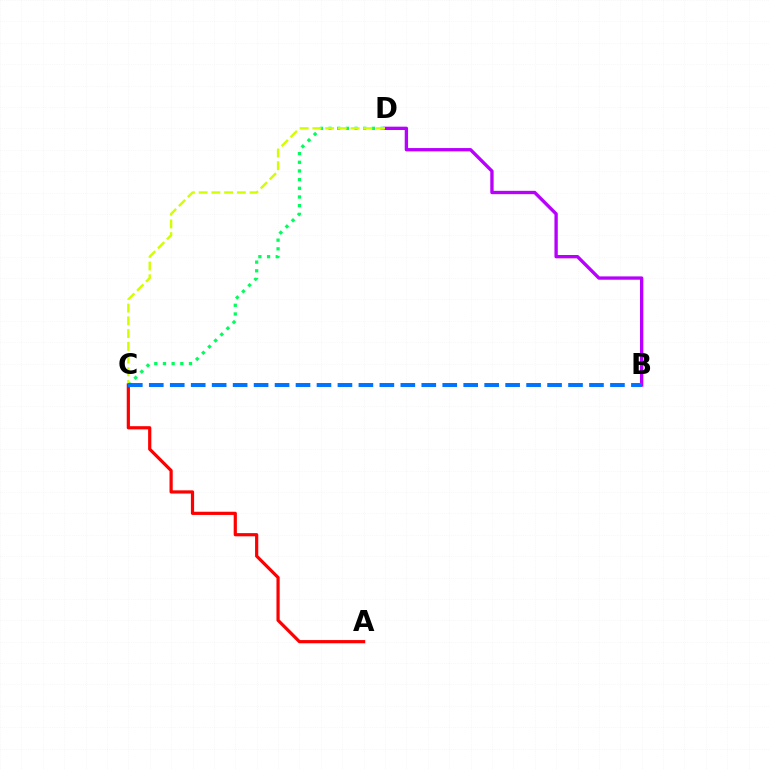{('B', 'D'): [{'color': '#b900ff', 'line_style': 'solid', 'thickness': 2.4}], ('C', 'D'): [{'color': '#00ff5c', 'line_style': 'dotted', 'thickness': 2.36}, {'color': '#d1ff00', 'line_style': 'dashed', 'thickness': 1.73}], ('A', 'C'): [{'color': '#ff0000', 'line_style': 'solid', 'thickness': 2.3}], ('B', 'C'): [{'color': '#0074ff', 'line_style': 'dashed', 'thickness': 2.85}]}